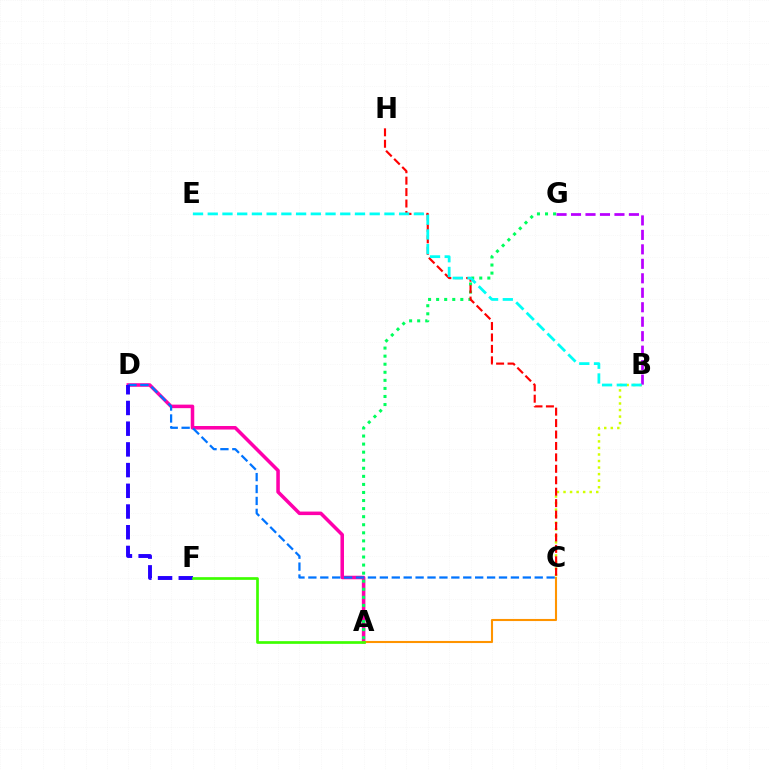{('A', 'D'): [{'color': '#ff00ac', 'line_style': 'solid', 'thickness': 2.54}], ('A', 'C'): [{'color': '#ff9400', 'line_style': 'solid', 'thickness': 1.51}], ('B', 'C'): [{'color': '#d1ff00', 'line_style': 'dotted', 'thickness': 1.78}], ('A', 'G'): [{'color': '#00ff5c', 'line_style': 'dotted', 'thickness': 2.19}], ('C', 'H'): [{'color': '#ff0000', 'line_style': 'dashed', 'thickness': 1.55}], ('C', 'D'): [{'color': '#0074ff', 'line_style': 'dashed', 'thickness': 1.62}], ('B', 'G'): [{'color': '#b900ff', 'line_style': 'dashed', 'thickness': 1.97}], ('B', 'E'): [{'color': '#00fff6', 'line_style': 'dashed', 'thickness': 2.0}], ('D', 'F'): [{'color': '#2500ff', 'line_style': 'dashed', 'thickness': 2.81}], ('A', 'F'): [{'color': '#3dff00', 'line_style': 'solid', 'thickness': 1.94}]}